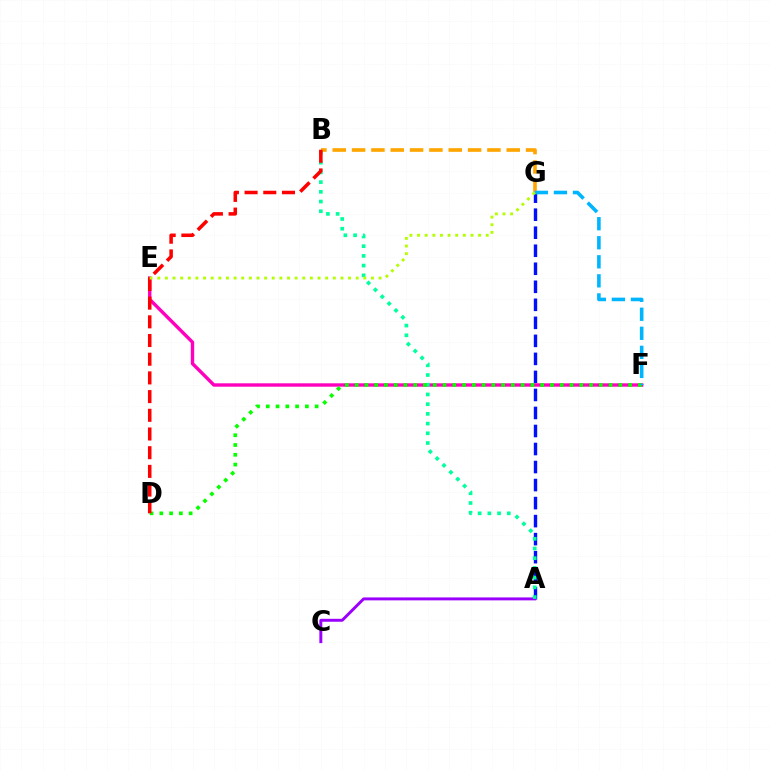{('A', 'G'): [{'color': '#0010ff', 'line_style': 'dashed', 'thickness': 2.45}], ('A', 'C'): [{'color': '#9b00ff', 'line_style': 'solid', 'thickness': 2.12}], ('E', 'F'): [{'color': '#ff00bd', 'line_style': 'solid', 'thickness': 2.44}], ('B', 'G'): [{'color': '#ffa500', 'line_style': 'dashed', 'thickness': 2.63}], ('A', 'B'): [{'color': '#00ff9d', 'line_style': 'dotted', 'thickness': 2.64}], ('D', 'F'): [{'color': '#08ff00', 'line_style': 'dotted', 'thickness': 2.65}], ('F', 'G'): [{'color': '#00b5ff', 'line_style': 'dashed', 'thickness': 2.59}], ('B', 'D'): [{'color': '#ff0000', 'line_style': 'dashed', 'thickness': 2.54}], ('E', 'G'): [{'color': '#b3ff00', 'line_style': 'dotted', 'thickness': 2.07}]}